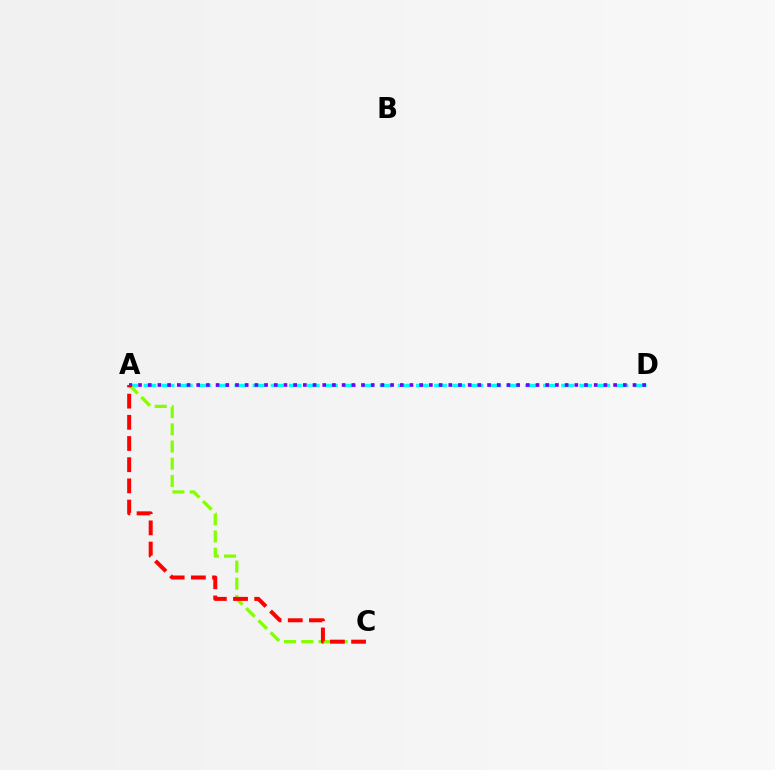{('A', 'D'): [{'color': '#00fff6', 'line_style': 'dashed', 'thickness': 2.47}, {'color': '#7200ff', 'line_style': 'dotted', 'thickness': 2.63}], ('A', 'C'): [{'color': '#84ff00', 'line_style': 'dashed', 'thickness': 2.34}, {'color': '#ff0000', 'line_style': 'dashed', 'thickness': 2.88}]}